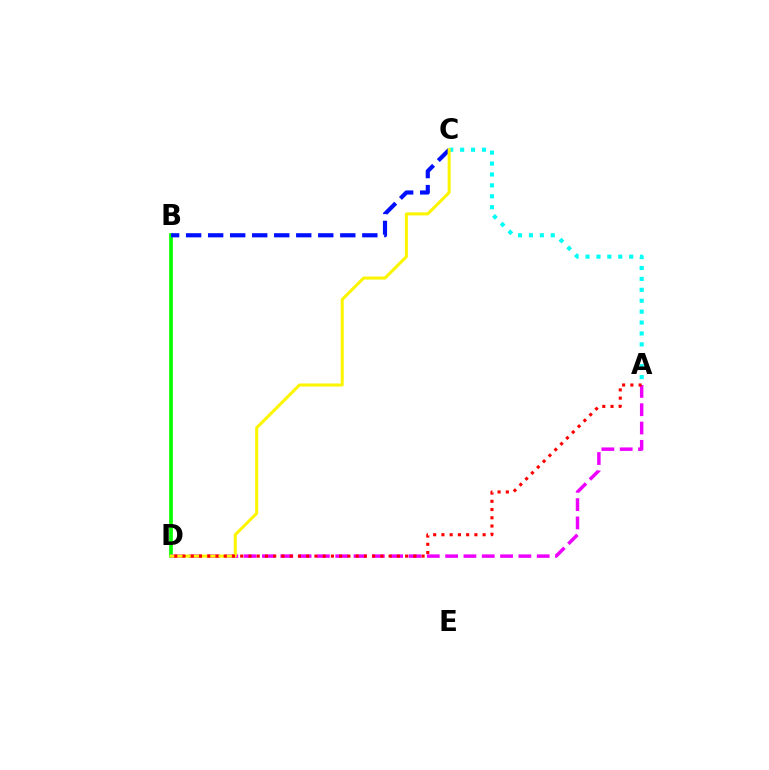{('B', 'D'): [{'color': '#08ff00', 'line_style': 'solid', 'thickness': 2.66}], ('A', 'D'): [{'color': '#ee00ff', 'line_style': 'dashed', 'thickness': 2.49}, {'color': '#ff0000', 'line_style': 'dotted', 'thickness': 2.24}], ('A', 'C'): [{'color': '#00fff6', 'line_style': 'dotted', 'thickness': 2.96}], ('B', 'C'): [{'color': '#0010ff', 'line_style': 'dashed', 'thickness': 2.99}], ('C', 'D'): [{'color': '#fcf500', 'line_style': 'solid', 'thickness': 2.18}]}